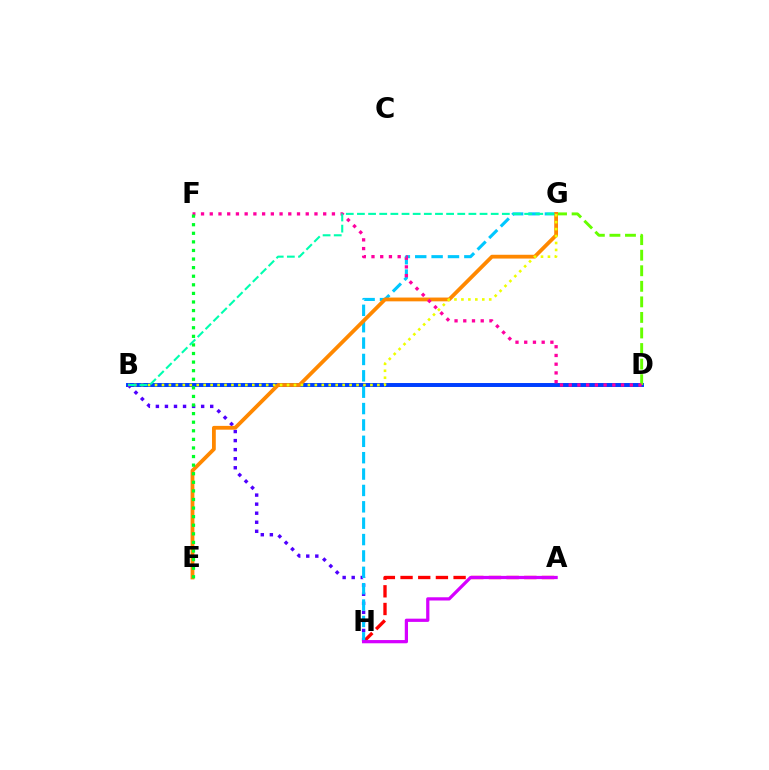{('A', 'H'): [{'color': '#ff0000', 'line_style': 'dashed', 'thickness': 2.4}, {'color': '#d600ff', 'line_style': 'solid', 'thickness': 2.33}], ('B', 'D'): [{'color': '#003fff', 'line_style': 'solid', 'thickness': 2.85}], ('B', 'H'): [{'color': '#4f00ff', 'line_style': 'dotted', 'thickness': 2.46}], ('G', 'H'): [{'color': '#00c7ff', 'line_style': 'dashed', 'thickness': 2.22}], ('D', 'G'): [{'color': '#66ff00', 'line_style': 'dashed', 'thickness': 2.11}], ('E', 'G'): [{'color': '#ff8800', 'line_style': 'solid', 'thickness': 2.73}], ('D', 'F'): [{'color': '#ff00a0', 'line_style': 'dotted', 'thickness': 2.37}], ('B', 'G'): [{'color': '#eeff00', 'line_style': 'dotted', 'thickness': 1.89}, {'color': '#00ffaf', 'line_style': 'dashed', 'thickness': 1.51}], ('E', 'F'): [{'color': '#00ff27', 'line_style': 'dotted', 'thickness': 2.33}]}